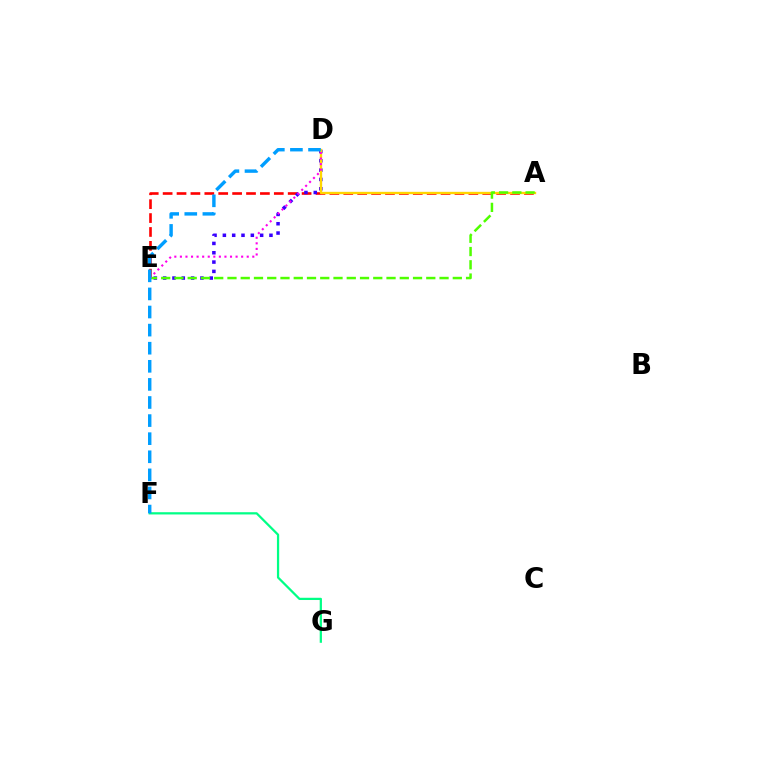{('A', 'E'): [{'color': '#ff0000', 'line_style': 'dashed', 'thickness': 1.89}, {'color': '#4fff00', 'line_style': 'dashed', 'thickness': 1.8}], ('D', 'E'): [{'color': '#3700ff', 'line_style': 'dotted', 'thickness': 2.53}, {'color': '#ff00ed', 'line_style': 'dotted', 'thickness': 1.51}], ('A', 'D'): [{'color': '#ffd500', 'line_style': 'solid', 'thickness': 1.68}], ('F', 'G'): [{'color': '#00ff86', 'line_style': 'solid', 'thickness': 1.61}], ('D', 'F'): [{'color': '#009eff', 'line_style': 'dashed', 'thickness': 2.46}]}